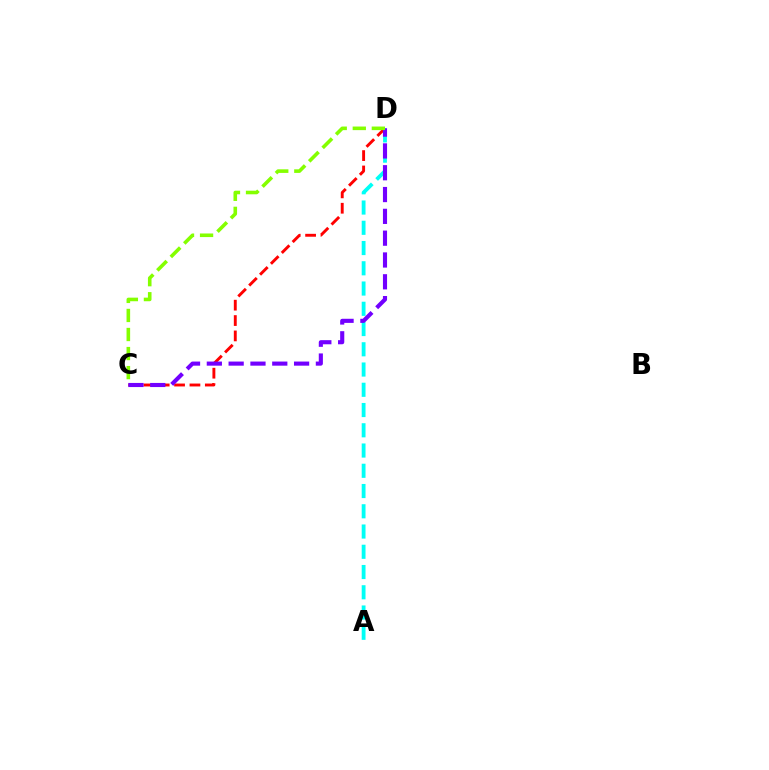{('A', 'D'): [{'color': '#00fff6', 'line_style': 'dashed', 'thickness': 2.75}], ('C', 'D'): [{'color': '#ff0000', 'line_style': 'dashed', 'thickness': 2.09}, {'color': '#7200ff', 'line_style': 'dashed', 'thickness': 2.96}, {'color': '#84ff00', 'line_style': 'dashed', 'thickness': 2.59}]}